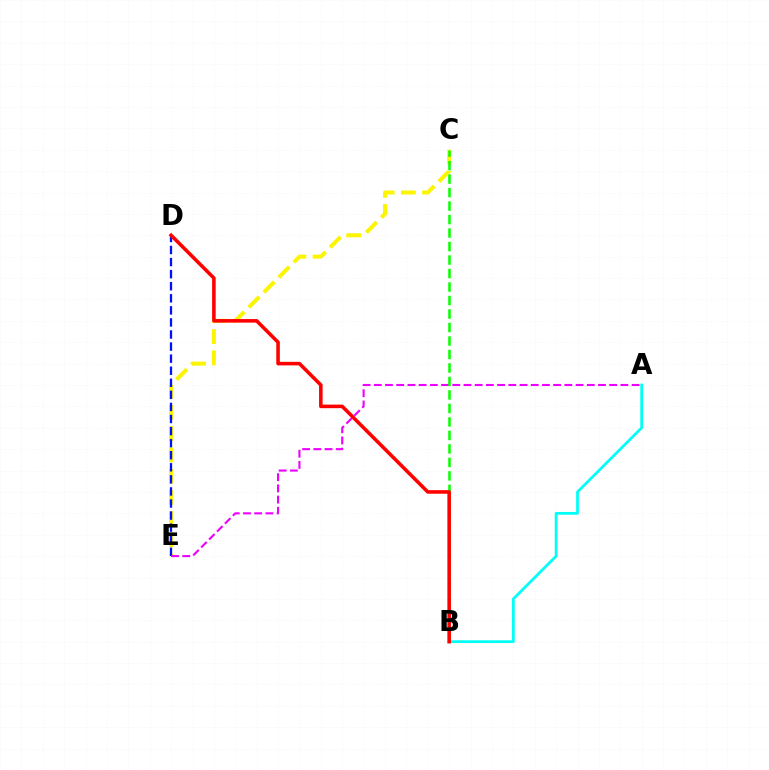{('C', 'E'): [{'color': '#fcf500', 'line_style': 'dashed', 'thickness': 2.88}], ('D', 'E'): [{'color': '#0010ff', 'line_style': 'dashed', 'thickness': 1.64}], ('A', 'B'): [{'color': '#00fff6', 'line_style': 'solid', 'thickness': 1.98}], ('A', 'E'): [{'color': '#ee00ff', 'line_style': 'dashed', 'thickness': 1.52}], ('B', 'C'): [{'color': '#08ff00', 'line_style': 'dashed', 'thickness': 1.83}], ('B', 'D'): [{'color': '#ff0000', 'line_style': 'solid', 'thickness': 2.57}]}